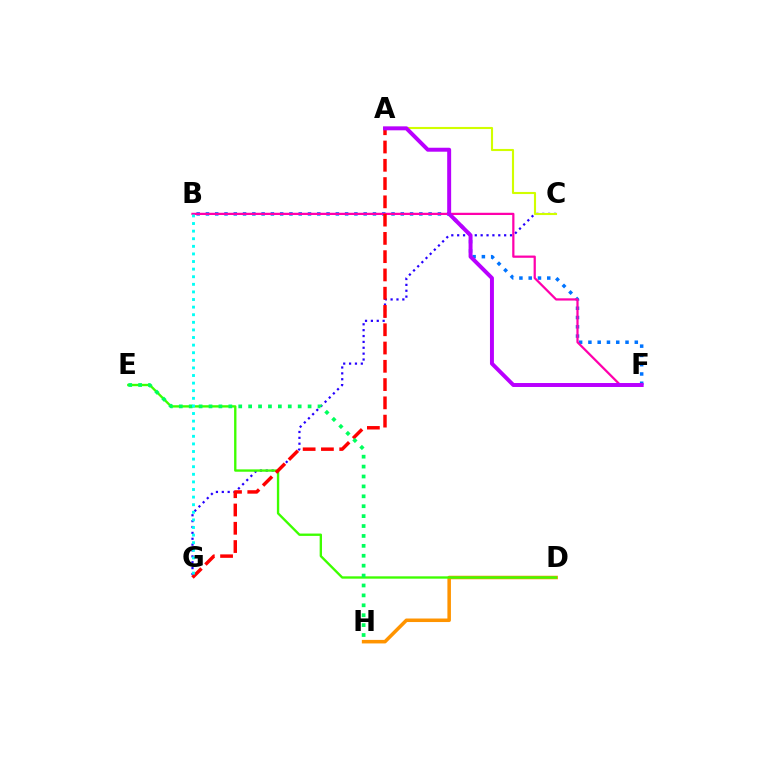{('C', 'G'): [{'color': '#2500ff', 'line_style': 'dotted', 'thickness': 1.6}], ('D', 'H'): [{'color': '#ff9400', 'line_style': 'solid', 'thickness': 2.54}], ('D', 'E'): [{'color': '#3dff00', 'line_style': 'solid', 'thickness': 1.69}], ('B', 'F'): [{'color': '#0074ff', 'line_style': 'dotted', 'thickness': 2.52}, {'color': '#ff00ac', 'line_style': 'solid', 'thickness': 1.61}], ('A', 'C'): [{'color': '#d1ff00', 'line_style': 'solid', 'thickness': 1.52}], ('A', 'G'): [{'color': '#ff0000', 'line_style': 'dashed', 'thickness': 2.48}], ('E', 'H'): [{'color': '#00ff5c', 'line_style': 'dotted', 'thickness': 2.69}], ('B', 'G'): [{'color': '#00fff6', 'line_style': 'dotted', 'thickness': 2.06}], ('A', 'F'): [{'color': '#b900ff', 'line_style': 'solid', 'thickness': 2.85}]}